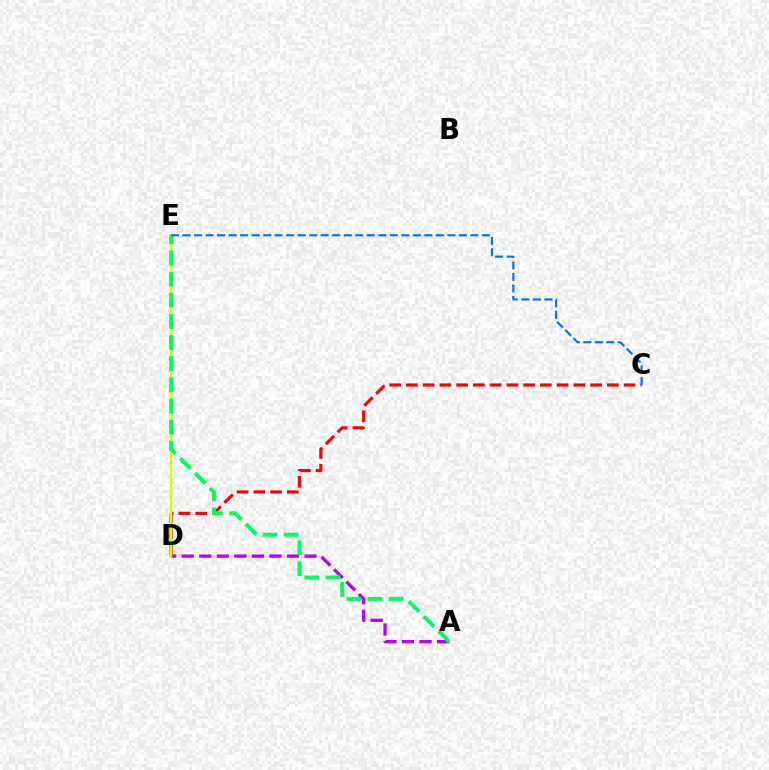{('A', 'D'): [{'color': '#b900ff', 'line_style': 'dashed', 'thickness': 2.38}], ('C', 'D'): [{'color': '#ff0000', 'line_style': 'dashed', 'thickness': 2.28}], ('D', 'E'): [{'color': '#d1ff00', 'line_style': 'solid', 'thickness': 1.73}], ('A', 'E'): [{'color': '#00ff5c', 'line_style': 'dashed', 'thickness': 2.87}], ('C', 'E'): [{'color': '#0074ff', 'line_style': 'dashed', 'thickness': 1.56}]}